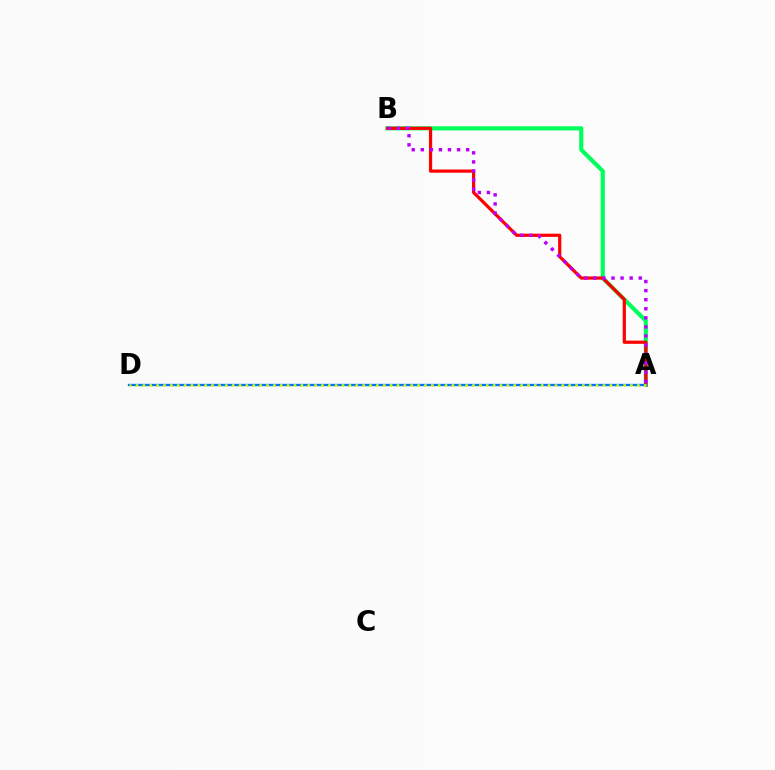{('A', 'B'): [{'color': '#00ff5c', 'line_style': 'solid', 'thickness': 2.97}, {'color': '#ff0000', 'line_style': 'solid', 'thickness': 2.32}, {'color': '#b900ff', 'line_style': 'dotted', 'thickness': 2.47}], ('A', 'D'): [{'color': '#0074ff', 'line_style': 'solid', 'thickness': 1.68}, {'color': '#d1ff00', 'line_style': 'dotted', 'thickness': 1.87}]}